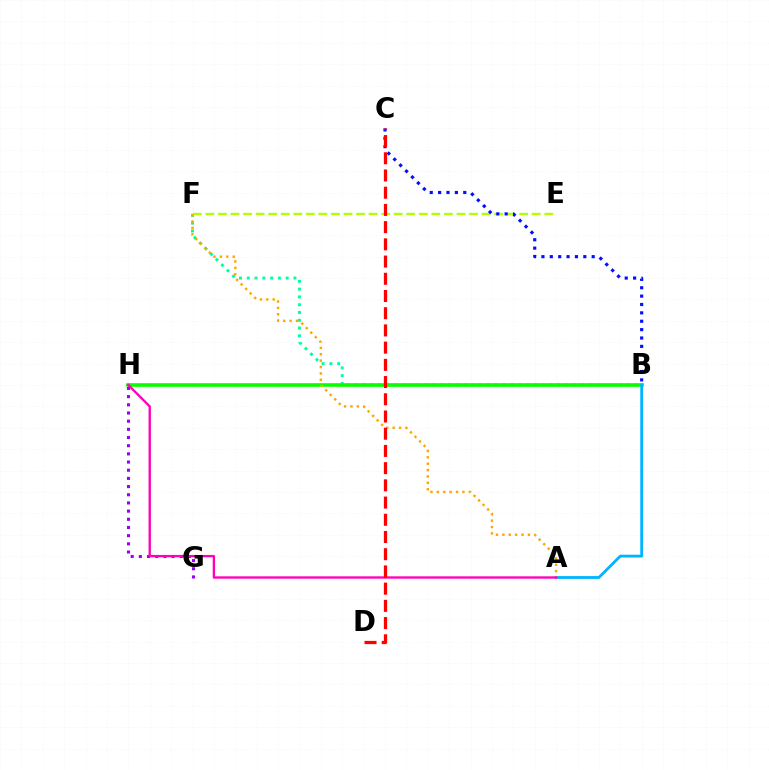{('G', 'H'): [{'color': '#9b00ff', 'line_style': 'dotted', 'thickness': 2.22}], ('B', 'F'): [{'color': '#00ff9d', 'line_style': 'dotted', 'thickness': 2.11}], ('B', 'H'): [{'color': '#08ff00', 'line_style': 'solid', 'thickness': 2.6}], ('A', 'B'): [{'color': '#00b5ff', 'line_style': 'solid', 'thickness': 2.03}], ('E', 'F'): [{'color': '#b3ff00', 'line_style': 'dashed', 'thickness': 1.7}], ('A', 'F'): [{'color': '#ffa500', 'line_style': 'dotted', 'thickness': 1.74}], ('A', 'H'): [{'color': '#ff00bd', 'line_style': 'solid', 'thickness': 1.69}], ('B', 'C'): [{'color': '#0010ff', 'line_style': 'dotted', 'thickness': 2.28}], ('C', 'D'): [{'color': '#ff0000', 'line_style': 'dashed', 'thickness': 2.34}]}